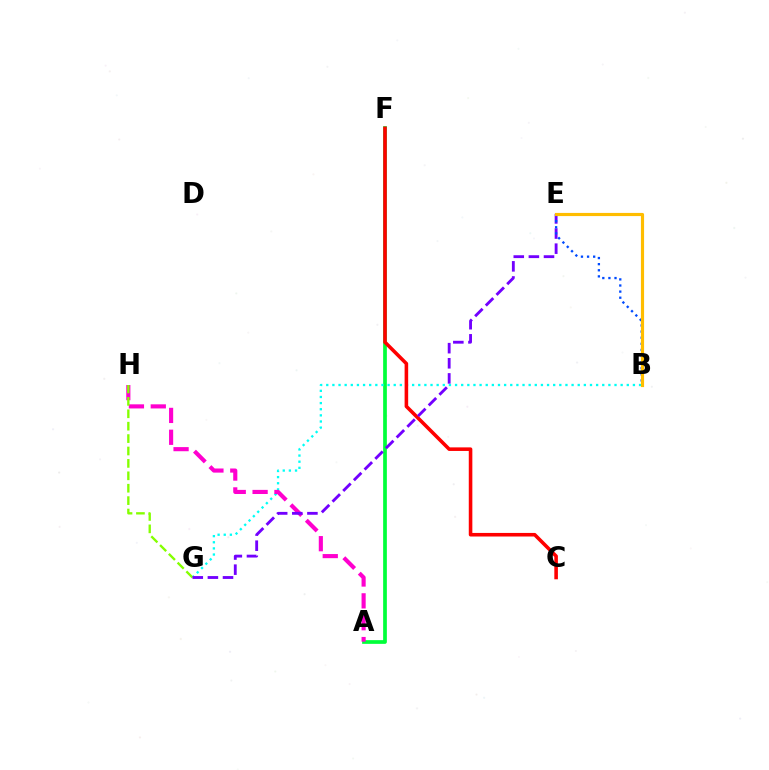{('A', 'F'): [{'color': '#00ff39', 'line_style': 'solid', 'thickness': 2.67}], ('B', 'G'): [{'color': '#00fff6', 'line_style': 'dotted', 'thickness': 1.67}], ('A', 'H'): [{'color': '#ff00cf', 'line_style': 'dashed', 'thickness': 2.97}], ('C', 'F'): [{'color': '#ff0000', 'line_style': 'solid', 'thickness': 2.57}], ('G', 'H'): [{'color': '#84ff00', 'line_style': 'dashed', 'thickness': 1.69}], ('E', 'G'): [{'color': '#7200ff', 'line_style': 'dashed', 'thickness': 2.05}], ('B', 'E'): [{'color': '#004bff', 'line_style': 'dotted', 'thickness': 1.66}, {'color': '#ffbd00', 'line_style': 'solid', 'thickness': 2.27}]}